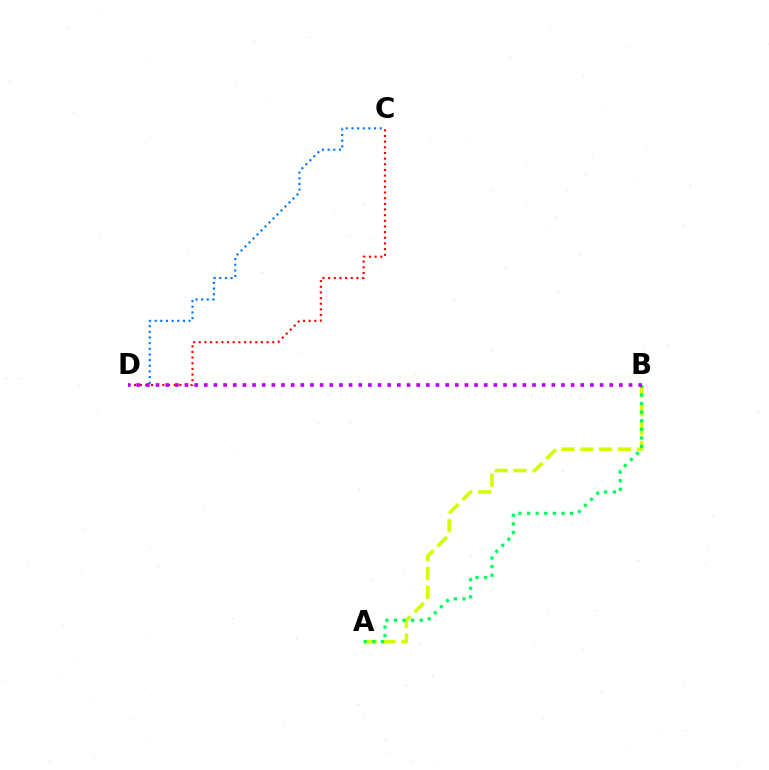{('A', 'B'): [{'color': '#d1ff00', 'line_style': 'dashed', 'thickness': 2.57}, {'color': '#00ff5c', 'line_style': 'dotted', 'thickness': 2.34}], ('C', 'D'): [{'color': '#0074ff', 'line_style': 'dotted', 'thickness': 1.54}, {'color': '#ff0000', 'line_style': 'dotted', 'thickness': 1.54}], ('B', 'D'): [{'color': '#b900ff', 'line_style': 'dotted', 'thickness': 2.62}]}